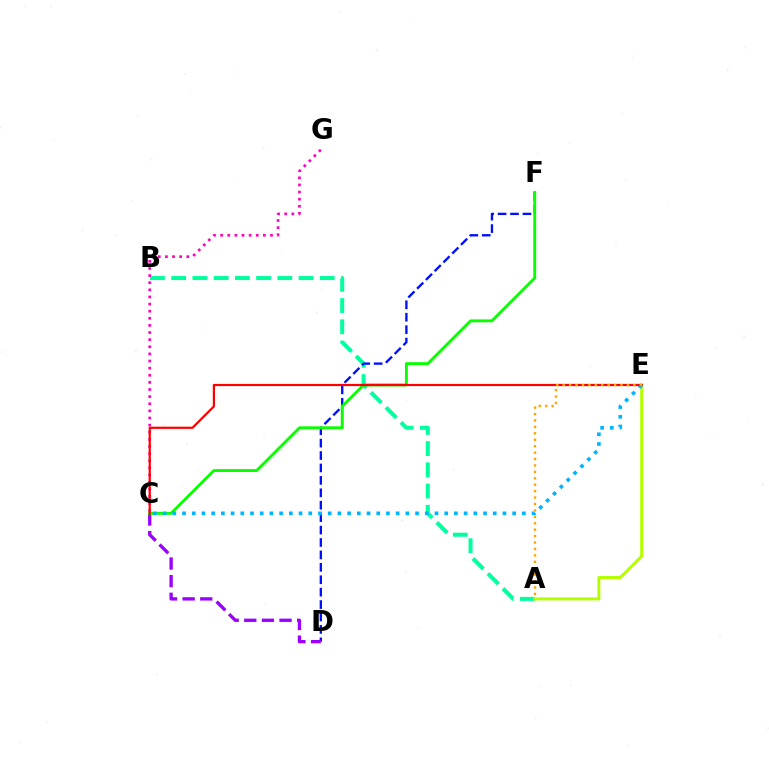{('A', 'B'): [{'color': '#00ff9d', 'line_style': 'dashed', 'thickness': 2.88}], ('D', 'F'): [{'color': '#0010ff', 'line_style': 'dashed', 'thickness': 1.69}], ('C', 'D'): [{'color': '#9b00ff', 'line_style': 'dashed', 'thickness': 2.4}], ('C', 'F'): [{'color': '#08ff00', 'line_style': 'solid', 'thickness': 2.08}], ('C', 'G'): [{'color': '#ff00bd', 'line_style': 'dotted', 'thickness': 1.93}], ('A', 'E'): [{'color': '#b3ff00', 'line_style': 'solid', 'thickness': 2.13}, {'color': '#ffa500', 'line_style': 'dotted', 'thickness': 1.74}], ('C', 'E'): [{'color': '#00b5ff', 'line_style': 'dotted', 'thickness': 2.64}, {'color': '#ff0000', 'line_style': 'solid', 'thickness': 1.6}]}